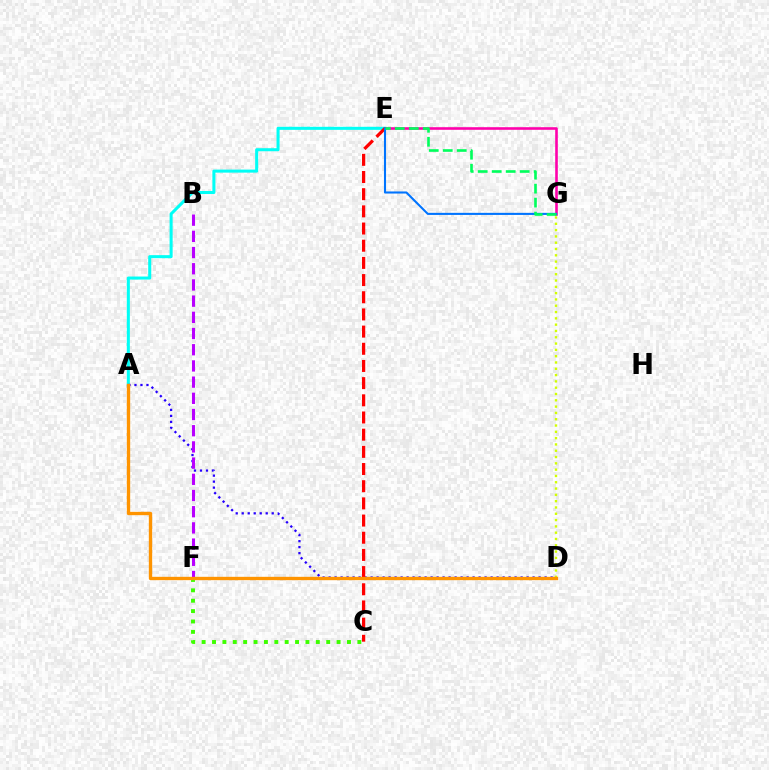{('A', 'E'): [{'color': '#00fff6', 'line_style': 'solid', 'thickness': 2.19}], ('E', 'G'): [{'color': '#ff00ac', 'line_style': 'solid', 'thickness': 1.87}, {'color': '#0074ff', 'line_style': 'solid', 'thickness': 1.5}, {'color': '#00ff5c', 'line_style': 'dashed', 'thickness': 1.9}], ('A', 'D'): [{'color': '#2500ff', 'line_style': 'dotted', 'thickness': 1.63}, {'color': '#ff9400', 'line_style': 'solid', 'thickness': 2.41}], ('D', 'G'): [{'color': '#d1ff00', 'line_style': 'dotted', 'thickness': 1.71}], ('C', 'E'): [{'color': '#ff0000', 'line_style': 'dashed', 'thickness': 2.33}], ('B', 'F'): [{'color': '#b900ff', 'line_style': 'dashed', 'thickness': 2.2}], ('C', 'F'): [{'color': '#3dff00', 'line_style': 'dotted', 'thickness': 2.82}]}